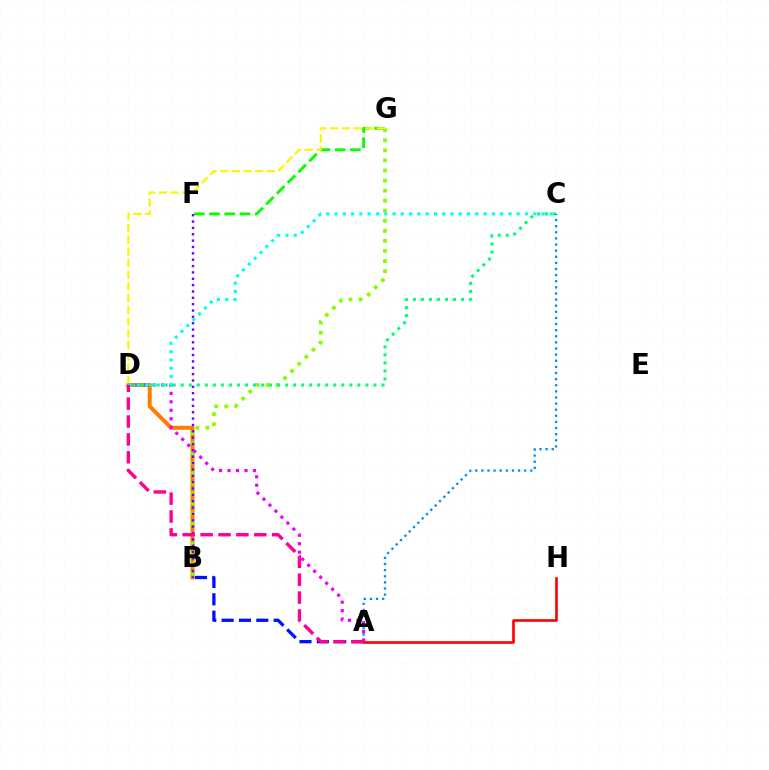{('B', 'D'): [{'color': '#ff7c00', 'line_style': 'solid', 'thickness': 2.87}], ('B', 'G'): [{'color': '#84ff00', 'line_style': 'dotted', 'thickness': 2.73}], ('C', 'D'): [{'color': '#00ff74', 'line_style': 'dotted', 'thickness': 2.18}, {'color': '#00fff6', 'line_style': 'dotted', 'thickness': 2.25}], ('B', 'F'): [{'color': '#7200ff', 'line_style': 'dotted', 'thickness': 1.73}], ('F', 'G'): [{'color': '#08ff00', 'line_style': 'dashed', 'thickness': 2.07}], ('A', 'B'): [{'color': '#0010ff', 'line_style': 'dashed', 'thickness': 2.36}], ('D', 'G'): [{'color': '#fcf500', 'line_style': 'dashed', 'thickness': 1.59}], ('A', 'C'): [{'color': '#008cff', 'line_style': 'dotted', 'thickness': 1.66}], ('A', 'D'): [{'color': '#ee00ff', 'line_style': 'dotted', 'thickness': 2.3}, {'color': '#ff0094', 'line_style': 'dashed', 'thickness': 2.43}], ('A', 'H'): [{'color': '#ff0000', 'line_style': 'solid', 'thickness': 1.9}]}